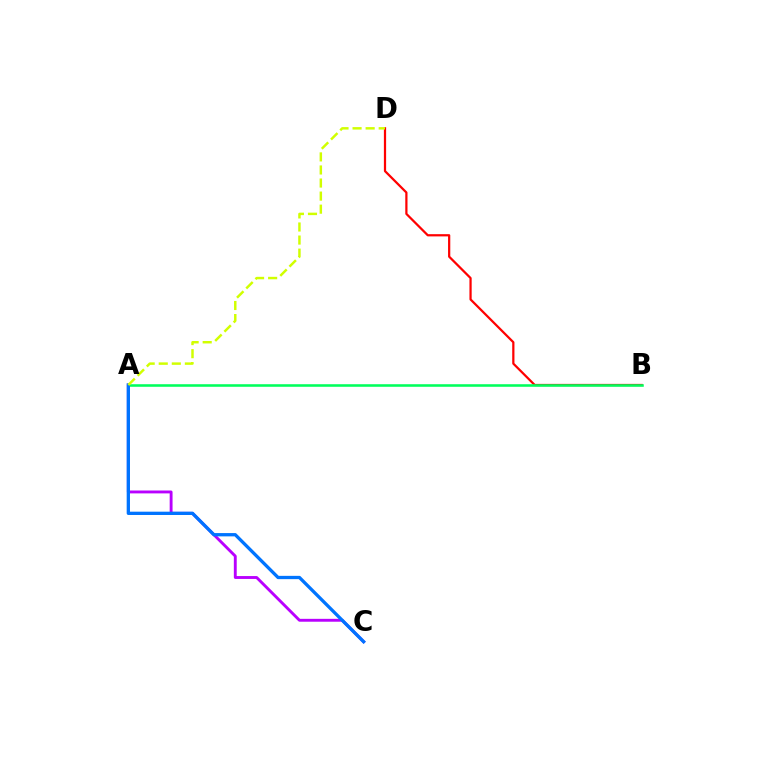{('B', 'D'): [{'color': '#ff0000', 'line_style': 'solid', 'thickness': 1.61}], ('A', 'C'): [{'color': '#b900ff', 'line_style': 'solid', 'thickness': 2.08}, {'color': '#0074ff', 'line_style': 'solid', 'thickness': 2.38}], ('A', 'B'): [{'color': '#00ff5c', 'line_style': 'solid', 'thickness': 1.85}], ('A', 'D'): [{'color': '#d1ff00', 'line_style': 'dashed', 'thickness': 1.78}]}